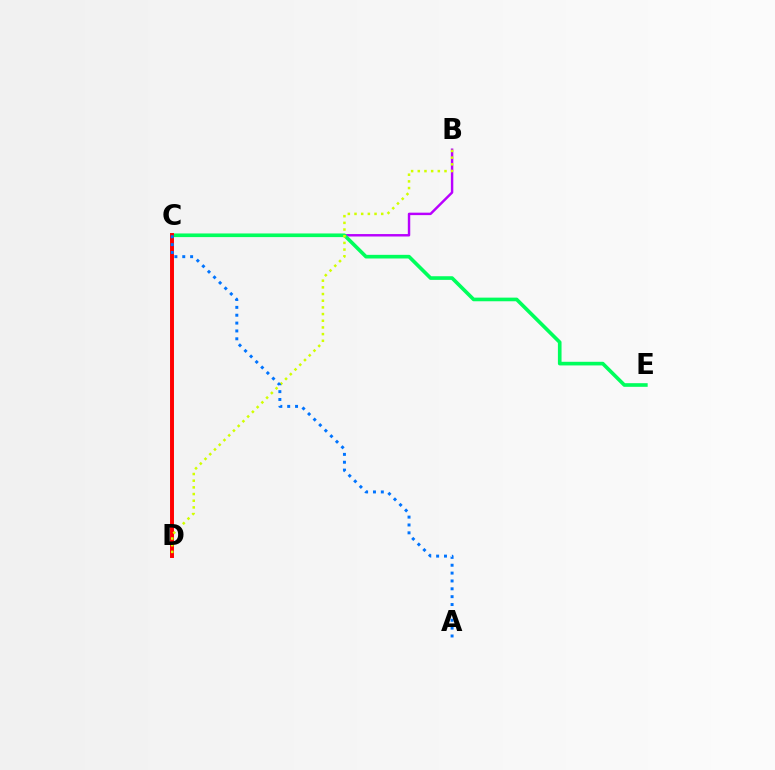{('B', 'C'): [{'color': '#b900ff', 'line_style': 'solid', 'thickness': 1.76}], ('C', 'E'): [{'color': '#00ff5c', 'line_style': 'solid', 'thickness': 2.62}], ('C', 'D'): [{'color': '#ff0000', 'line_style': 'solid', 'thickness': 2.84}], ('B', 'D'): [{'color': '#d1ff00', 'line_style': 'dotted', 'thickness': 1.81}], ('A', 'C'): [{'color': '#0074ff', 'line_style': 'dotted', 'thickness': 2.14}]}